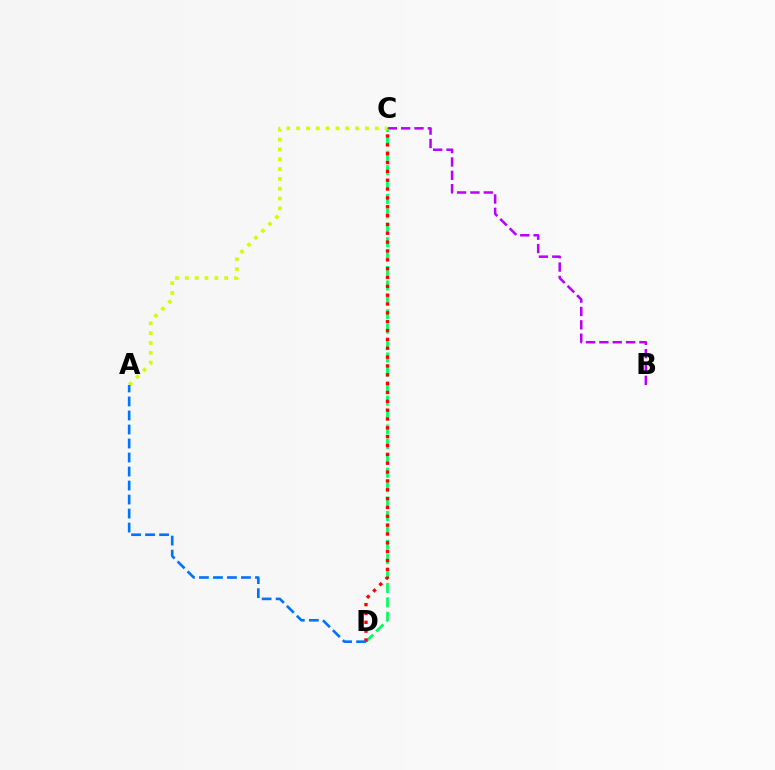{('B', 'C'): [{'color': '#b900ff', 'line_style': 'dashed', 'thickness': 1.81}], ('C', 'D'): [{'color': '#00ff5c', 'line_style': 'dashed', 'thickness': 1.96}, {'color': '#ff0000', 'line_style': 'dotted', 'thickness': 2.4}], ('A', 'C'): [{'color': '#d1ff00', 'line_style': 'dotted', 'thickness': 2.67}], ('A', 'D'): [{'color': '#0074ff', 'line_style': 'dashed', 'thickness': 1.9}]}